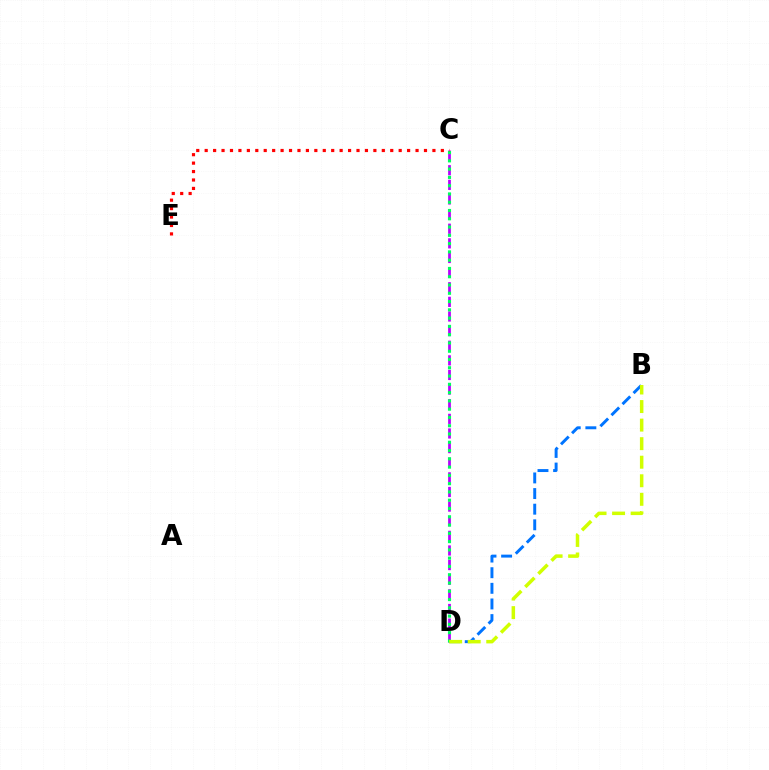{('C', 'D'): [{'color': '#b900ff', 'line_style': 'dashed', 'thickness': 1.99}, {'color': '#00ff5c', 'line_style': 'dotted', 'thickness': 2.25}], ('B', 'D'): [{'color': '#0074ff', 'line_style': 'dashed', 'thickness': 2.12}, {'color': '#d1ff00', 'line_style': 'dashed', 'thickness': 2.52}], ('C', 'E'): [{'color': '#ff0000', 'line_style': 'dotted', 'thickness': 2.29}]}